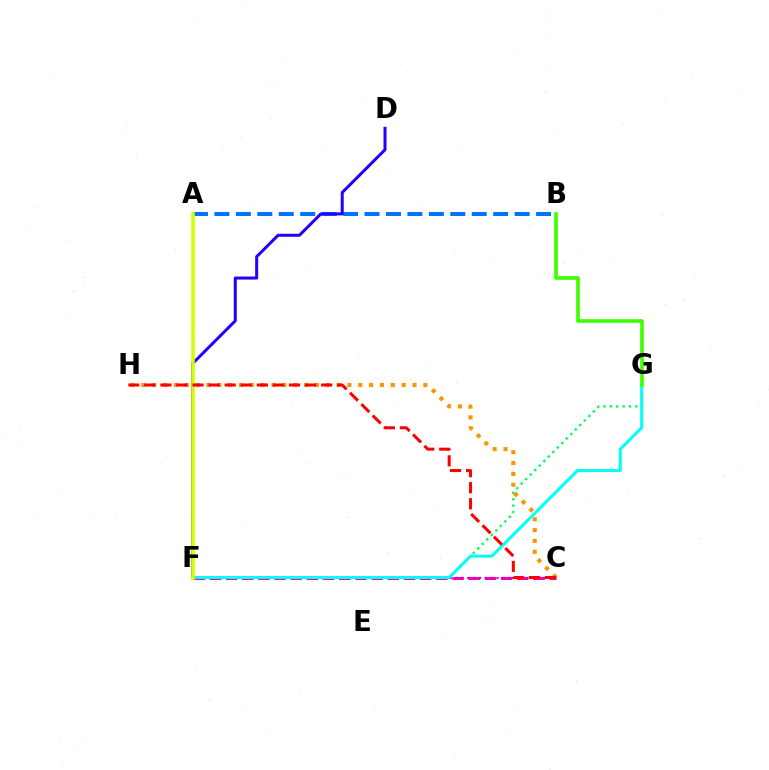{('C', 'H'): [{'color': '#ff9400', 'line_style': 'dotted', 'thickness': 2.95}, {'color': '#ff0000', 'line_style': 'dashed', 'thickness': 2.18}], ('C', 'F'): [{'color': '#ff00ac', 'line_style': 'dashed', 'thickness': 2.2}, {'color': '#b900ff', 'line_style': 'dotted', 'thickness': 1.59}], ('A', 'B'): [{'color': '#0074ff', 'line_style': 'dashed', 'thickness': 2.91}], ('D', 'F'): [{'color': '#2500ff', 'line_style': 'solid', 'thickness': 2.17}], ('F', 'G'): [{'color': '#00ff5c', 'line_style': 'dotted', 'thickness': 1.73}, {'color': '#00fff6', 'line_style': 'solid', 'thickness': 2.16}], ('A', 'F'): [{'color': '#d1ff00', 'line_style': 'solid', 'thickness': 2.62}], ('B', 'G'): [{'color': '#3dff00', 'line_style': 'solid', 'thickness': 2.62}]}